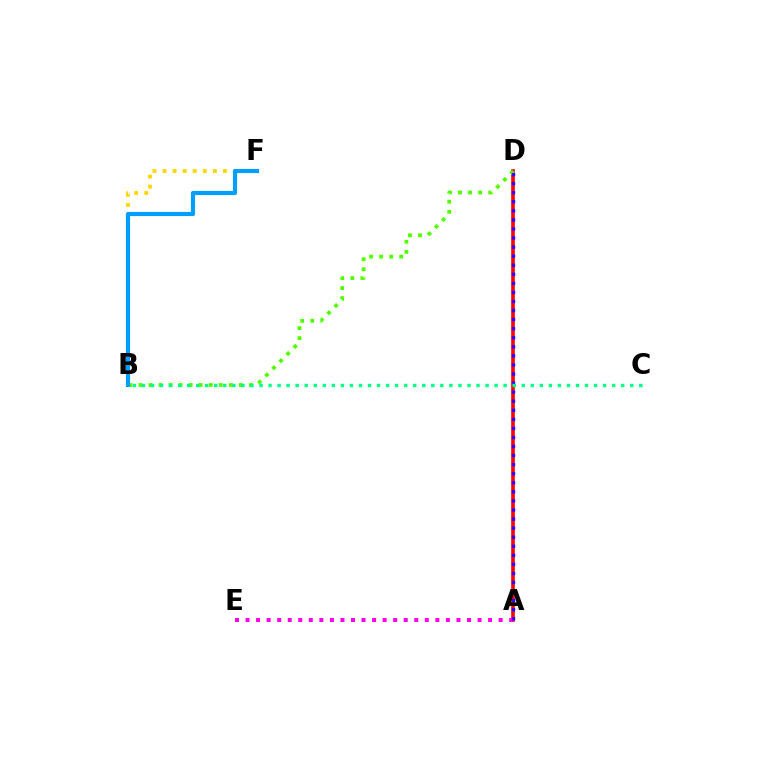{('B', 'F'): [{'color': '#ffd500', 'line_style': 'dotted', 'thickness': 2.73}, {'color': '#009eff', 'line_style': 'solid', 'thickness': 2.99}], ('A', 'D'): [{'color': '#ff0000', 'line_style': 'solid', 'thickness': 2.61}, {'color': '#3700ff', 'line_style': 'dotted', 'thickness': 2.46}], ('B', 'D'): [{'color': '#4fff00', 'line_style': 'dotted', 'thickness': 2.73}], ('A', 'E'): [{'color': '#ff00ed', 'line_style': 'dotted', 'thickness': 2.87}], ('B', 'C'): [{'color': '#00ff86', 'line_style': 'dotted', 'thickness': 2.46}]}